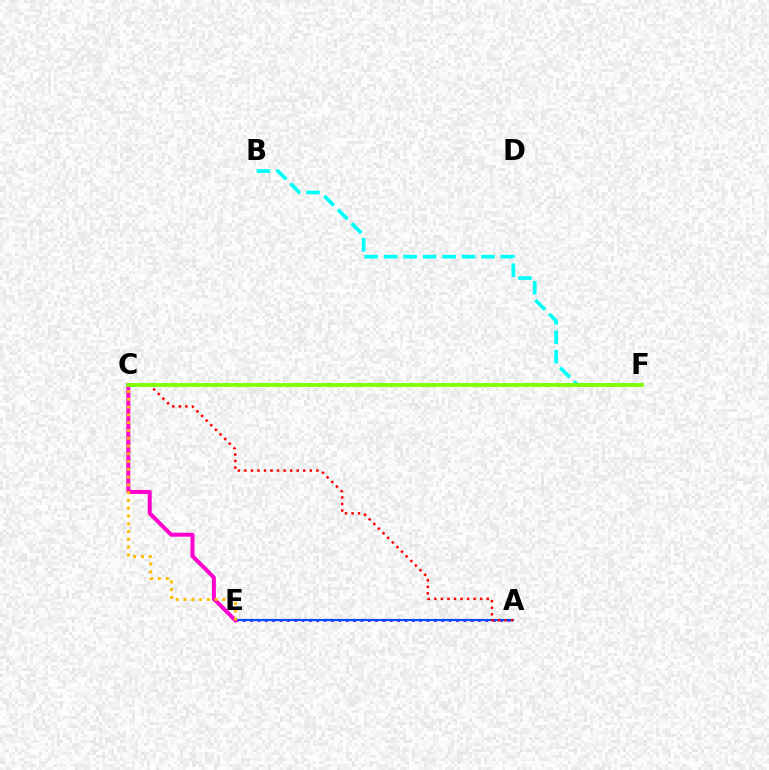{('A', 'E'): [{'color': '#7200ff', 'line_style': 'dotted', 'thickness': 2.0}, {'color': '#004bff', 'line_style': 'solid', 'thickness': 1.54}], ('A', 'C'): [{'color': '#ff0000', 'line_style': 'dotted', 'thickness': 1.78}], ('C', 'E'): [{'color': '#ff00cf', 'line_style': 'solid', 'thickness': 2.86}, {'color': '#ffbd00', 'line_style': 'dotted', 'thickness': 2.11}], ('C', 'F'): [{'color': '#00ff39', 'line_style': 'dotted', 'thickness': 2.81}, {'color': '#84ff00', 'line_style': 'solid', 'thickness': 2.73}], ('B', 'F'): [{'color': '#00fff6', 'line_style': 'dashed', 'thickness': 2.64}]}